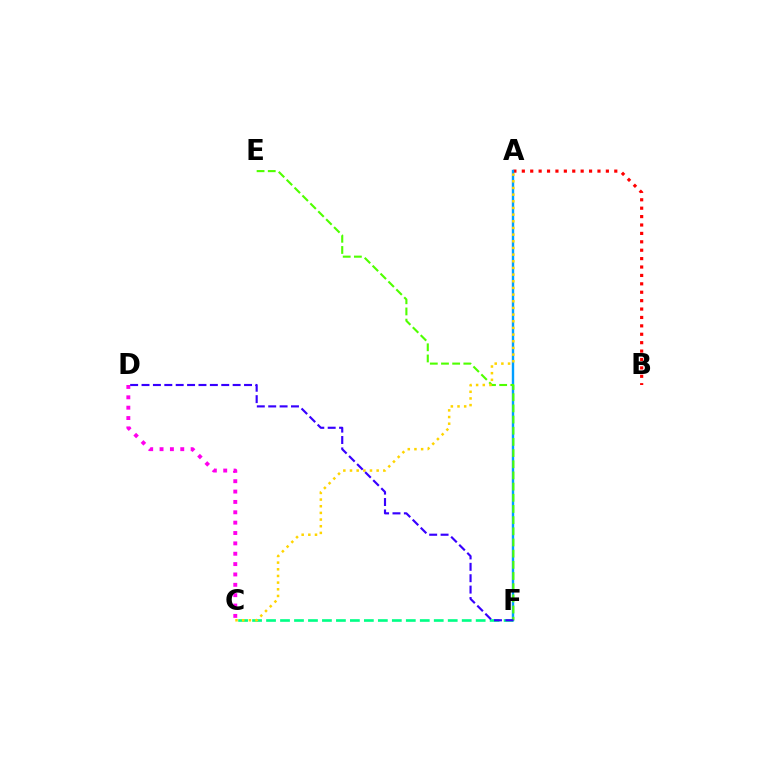{('C', 'F'): [{'color': '#00ff86', 'line_style': 'dashed', 'thickness': 1.9}], ('A', 'B'): [{'color': '#ff0000', 'line_style': 'dotted', 'thickness': 2.28}], ('A', 'F'): [{'color': '#009eff', 'line_style': 'solid', 'thickness': 1.73}], ('E', 'F'): [{'color': '#4fff00', 'line_style': 'dashed', 'thickness': 1.52}], ('A', 'C'): [{'color': '#ffd500', 'line_style': 'dotted', 'thickness': 1.81}], ('C', 'D'): [{'color': '#ff00ed', 'line_style': 'dotted', 'thickness': 2.82}], ('D', 'F'): [{'color': '#3700ff', 'line_style': 'dashed', 'thickness': 1.55}]}